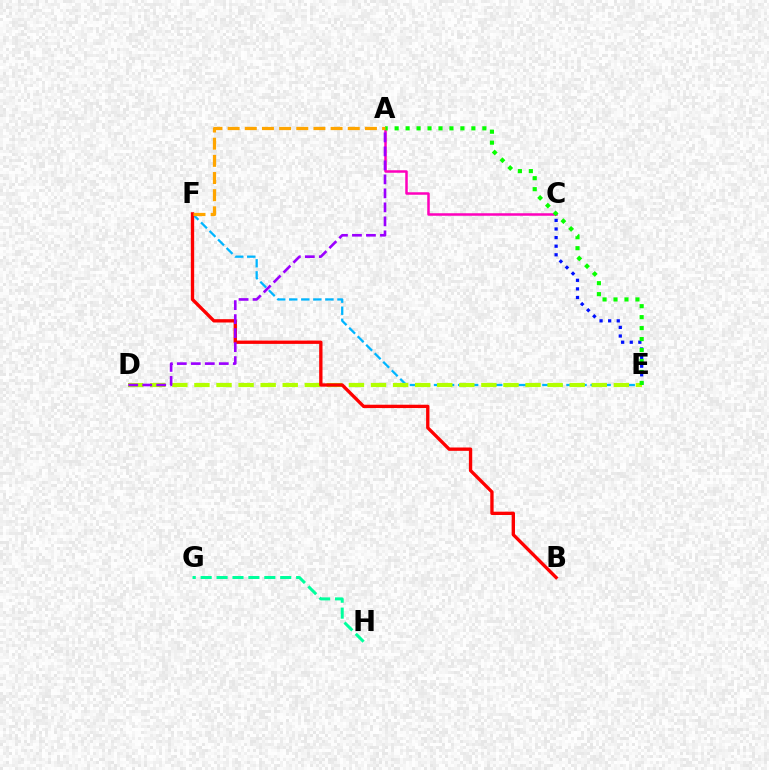{('C', 'E'): [{'color': '#0010ff', 'line_style': 'dotted', 'thickness': 2.34}], ('E', 'F'): [{'color': '#00b5ff', 'line_style': 'dashed', 'thickness': 1.64}], ('A', 'C'): [{'color': '#ff00bd', 'line_style': 'solid', 'thickness': 1.8}], ('D', 'E'): [{'color': '#b3ff00', 'line_style': 'dashed', 'thickness': 3.0}], ('B', 'F'): [{'color': '#ff0000', 'line_style': 'solid', 'thickness': 2.4}], ('G', 'H'): [{'color': '#00ff9d', 'line_style': 'dashed', 'thickness': 2.16}], ('A', 'E'): [{'color': '#08ff00', 'line_style': 'dotted', 'thickness': 2.98}], ('A', 'D'): [{'color': '#9b00ff', 'line_style': 'dashed', 'thickness': 1.9}], ('A', 'F'): [{'color': '#ffa500', 'line_style': 'dashed', 'thickness': 2.33}]}